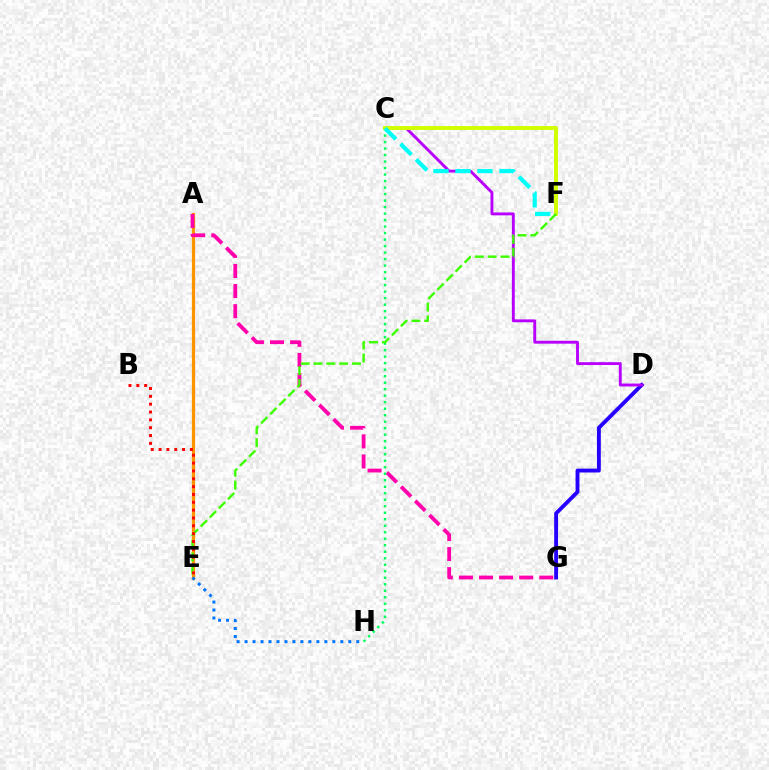{('D', 'G'): [{'color': '#2500ff', 'line_style': 'solid', 'thickness': 2.78}], ('C', 'D'): [{'color': '#b900ff', 'line_style': 'solid', 'thickness': 2.08}], ('A', 'E'): [{'color': '#ff9400', 'line_style': 'solid', 'thickness': 2.33}], ('A', 'G'): [{'color': '#ff00ac', 'line_style': 'dashed', 'thickness': 2.73}], ('C', 'H'): [{'color': '#00ff5c', 'line_style': 'dotted', 'thickness': 1.77}], ('C', 'F'): [{'color': '#d1ff00', 'line_style': 'solid', 'thickness': 2.84}, {'color': '#00fff6', 'line_style': 'dashed', 'thickness': 2.99}], ('E', 'F'): [{'color': '#3dff00', 'line_style': 'dashed', 'thickness': 1.74}], ('B', 'E'): [{'color': '#ff0000', 'line_style': 'dotted', 'thickness': 2.13}], ('E', 'H'): [{'color': '#0074ff', 'line_style': 'dotted', 'thickness': 2.17}]}